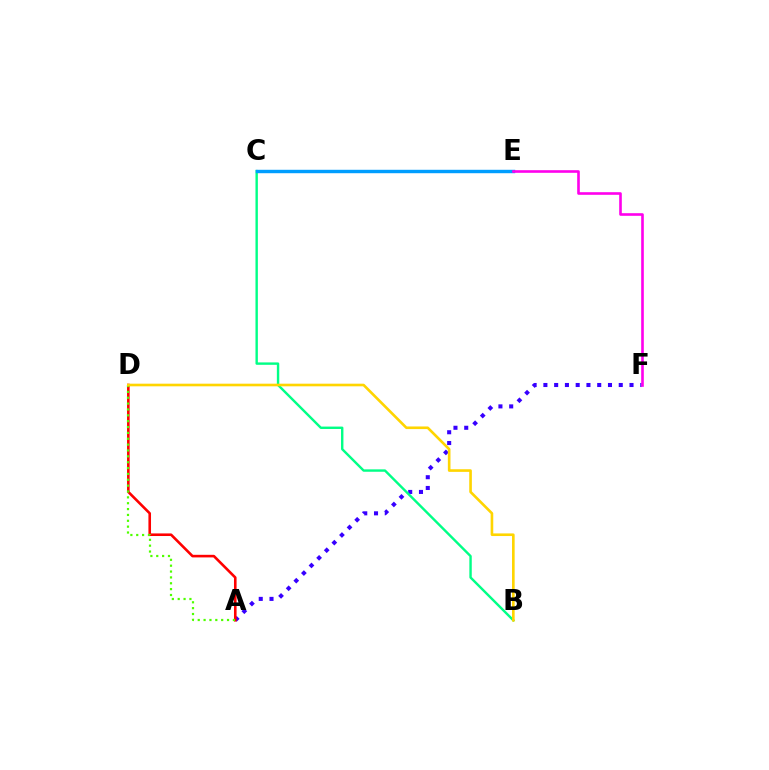{('A', 'F'): [{'color': '#3700ff', 'line_style': 'dotted', 'thickness': 2.92}], ('A', 'D'): [{'color': '#ff0000', 'line_style': 'solid', 'thickness': 1.87}, {'color': '#4fff00', 'line_style': 'dotted', 'thickness': 1.59}], ('B', 'C'): [{'color': '#00ff86', 'line_style': 'solid', 'thickness': 1.73}], ('C', 'E'): [{'color': '#009eff', 'line_style': 'solid', 'thickness': 2.46}], ('E', 'F'): [{'color': '#ff00ed', 'line_style': 'solid', 'thickness': 1.89}], ('B', 'D'): [{'color': '#ffd500', 'line_style': 'solid', 'thickness': 1.89}]}